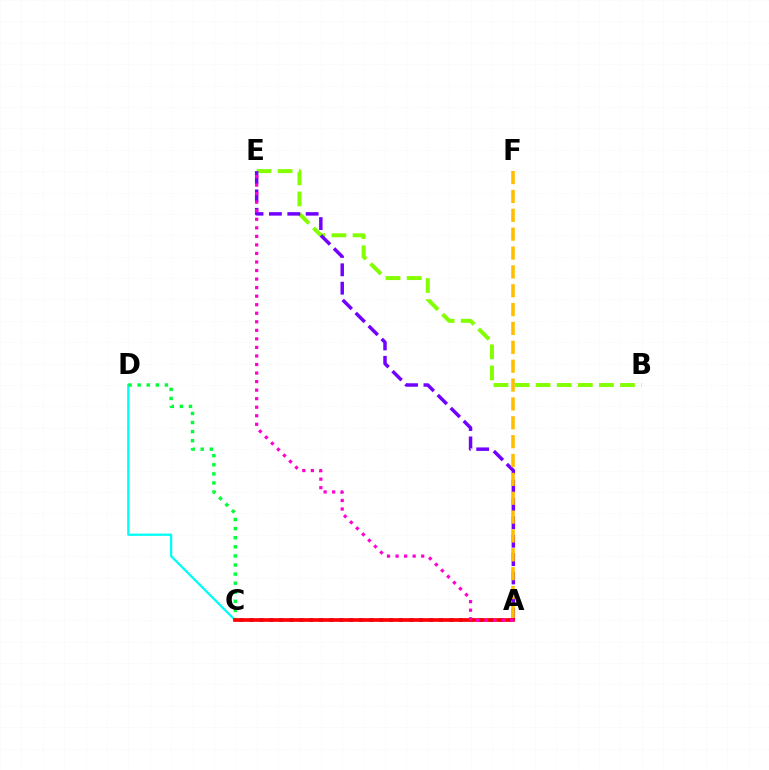{('C', 'D'): [{'color': '#00fff6', 'line_style': 'solid', 'thickness': 1.66}, {'color': '#00ff39', 'line_style': 'dotted', 'thickness': 2.47}], ('A', 'C'): [{'color': '#004bff', 'line_style': 'dotted', 'thickness': 2.71}, {'color': '#ff0000', 'line_style': 'solid', 'thickness': 2.66}], ('B', 'E'): [{'color': '#84ff00', 'line_style': 'dashed', 'thickness': 2.86}], ('A', 'E'): [{'color': '#7200ff', 'line_style': 'dashed', 'thickness': 2.5}, {'color': '#ff00cf', 'line_style': 'dotted', 'thickness': 2.32}], ('A', 'F'): [{'color': '#ffbd00', 'line_style': 'dashed', 'thickness': 2.56}]}